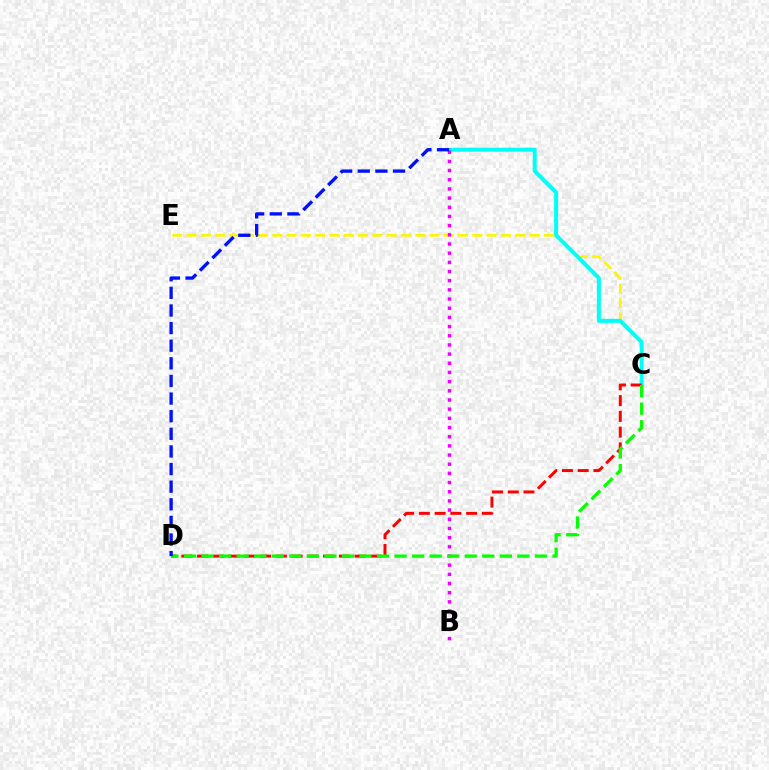{('C', 'E'): [{'color': '#fcf500', 'line_style': 'dashed', 'thickness': 1.94}], ('A', 'C'): [{'color': '#00fff6', 'line_style': 'solid', 'thickness': 2.89}], ('C', 'D'): [{'color': '#ff0000', 'line_style': 'dashed', 'thickness': 2.14}, {'color': '#08ff00', 'line_style': 'dashed', 'thickness': 2.38}], ('A', 'B'): [{'color': '#ee00ff', 'line_style': 'dotted', 'thickness': 2.49}], ('A', 'D'): [{'color': '#0010ff', 'line_style': 'dashed', 'thickness': 2.39}]}